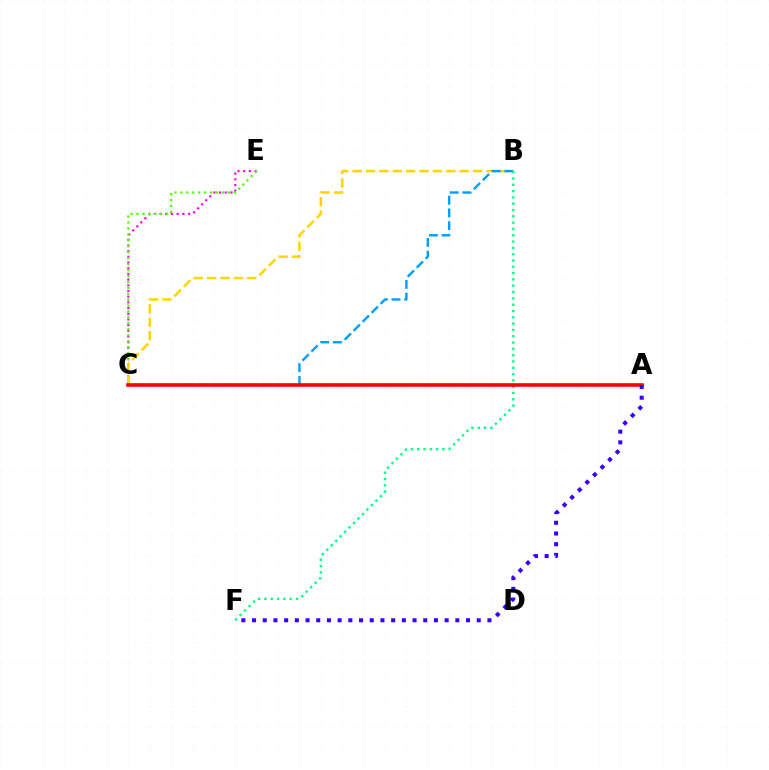{('C', 'E'): [{'color': '#ff00ed', 'line_style': 'dotted', 'thickness': 1.55}, {'color': '#4fff00', 'line_style': 'dotted', 'thickness': 1.61}], ('B', 'C'): [{'color': '#ffd500', 'line_style': 'dashed', 'thickness': 1.82}, {'color': '#009eff', 'line_style': 'dashed', 'thickness': 1.73}], ('B', 'F'): [{'color': '#00ff86', 'line_style': 'dotted', 'thickness': 1.71}], ('A', 'C'): [{'color': '#ff0000', 'line_style': 'solid', 'thickness': 2.6}], ('A', 'F'): [{'color': '#3700ff', 'line_style': 'dotted', 'thickness': 2.91}]}